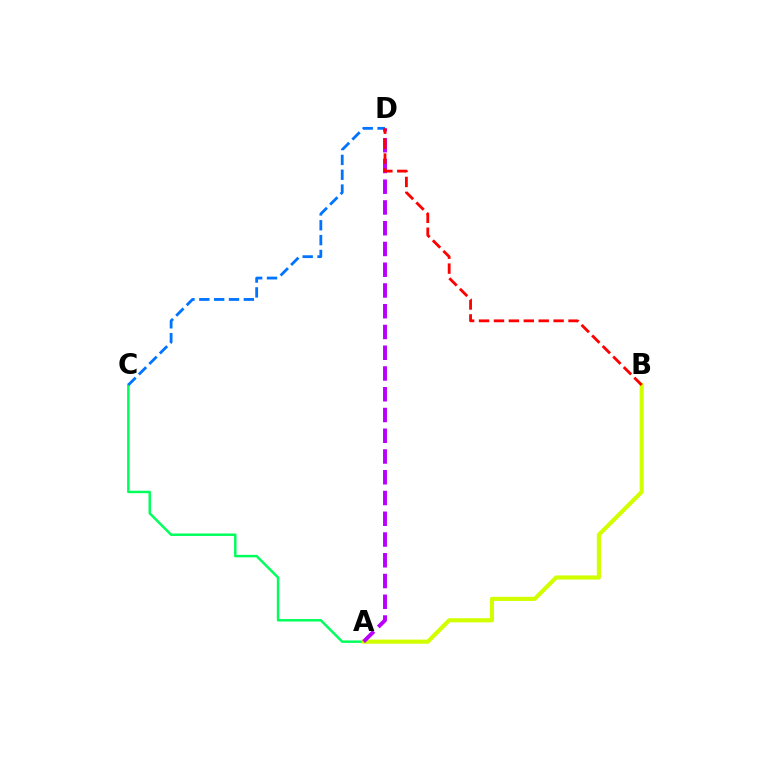{('A', 'C'): [{'color': '#00ff5c', 'line_style': 'solid', 'thickness': 1.78}], ('C', 'D'): [{'color': '#0074ff', 'line_style': 'dashed', 'thickness': 2.02}], ('A', 'B'): [{'color': '#d1ff00', 'line_style': 'solid', 'thickness': 2.98}], ('A', 'D'): [{'color': '#b900ff', 'line_style': 'dashed', 'thickness': 2.82}], ('B', 'D'): [{'color': '#ff0000', 'line_style': 'dashed', 'thickness': 2.03}]}